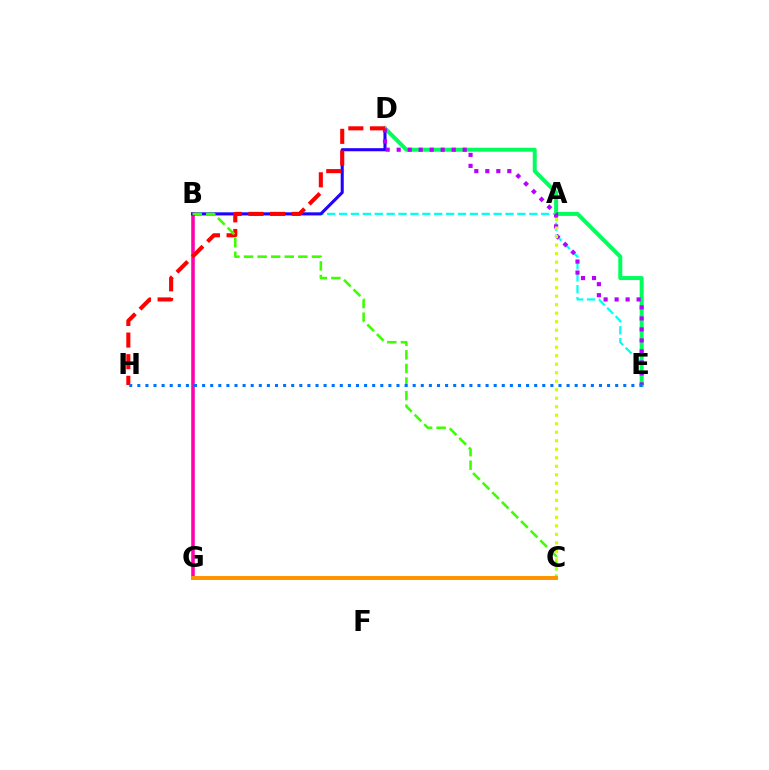{('B', 'G'): [{'color': '#ff00ac', 'line_style': 'solid', 'thickness': 2.55}], ('B', 'E'): [{'color': '#00fff6', 'line_style': 'dashed', 'thickness': 1.61}], ('B', 'D'): [{'color': '#2500ff', 'line_style': 'solid', 'thickness': 2.22}], ('D', 'E'): [{'color': '#00ff5c', 'line_style': 'solid', 'thickness': 2.88}, {'color': '#b900ff', 'line_style': 'dotted', 'thickness': 2.99}], ('D', 'H'): [{'color': '#ff0000', 'line_style': 'dashed', 'thickness': 2.94}], ('B', 'C'): [{'color': '#3dff00', 'line_style': 'dashed', 'thickness': 1.85}], ('E', 'H'): [{'color': '#0074ff', 'line_style': 'dotted', 'thickness': 2.2}], ('A', 'C'): [{'color': '#d1ff00', 'line_style': 'dotted', 'thickness': 2.31}], ('C', 'G'): [{'color': '#ff9400', 'line_style': 'solid', 'thickness': 2.85}]}